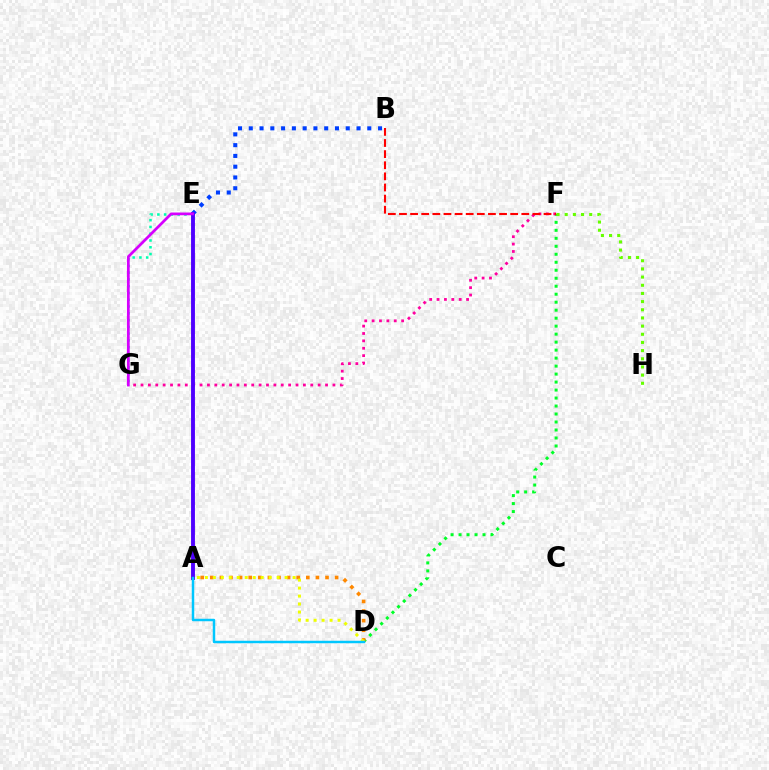{('D', 'F'): [{'color': '#00ff27', 'line_style': 'dotted', 'thickness': 2.17}], ('F', 'G'): [{'color': '#ff00a0', 'line_style': 'dotted', 'thickness': 2.01}], ('A', 'D'): [{'color': '#ff8800', 'line_style': 'dotted', 'thickness': 2.61}, {'color': '#eeff00', 'line_style': 'dotted', 'thickness': 2.17}, {'color': '#00c7ff', 'line_style': 'solid', 'thickness': 1.77}], ('F', 'H'): [{'color': '#66ff00', 'line_style': 'dotted', 'thickness': 2.22}], ('B', 'E'): [{'color': '#003fff', 'line_style': 'dotted', 'thickness': 2.93}], ('E', 'G'): [{'color': '#00ffaf', 'line_style': 'dotted', 'thickness': 1.84}, {'color': '#d600ff', 'line_style': 'solid', 'thickness': 1.98}], ('B', 'F'): [{'color': '#ff0000', 'line_style': 'dashed', 'thickness': 1.51}], ('A', 'E'): [{'color': '#4f00ff', 'line_style': 'solid', 'thickness': 2.8}]}